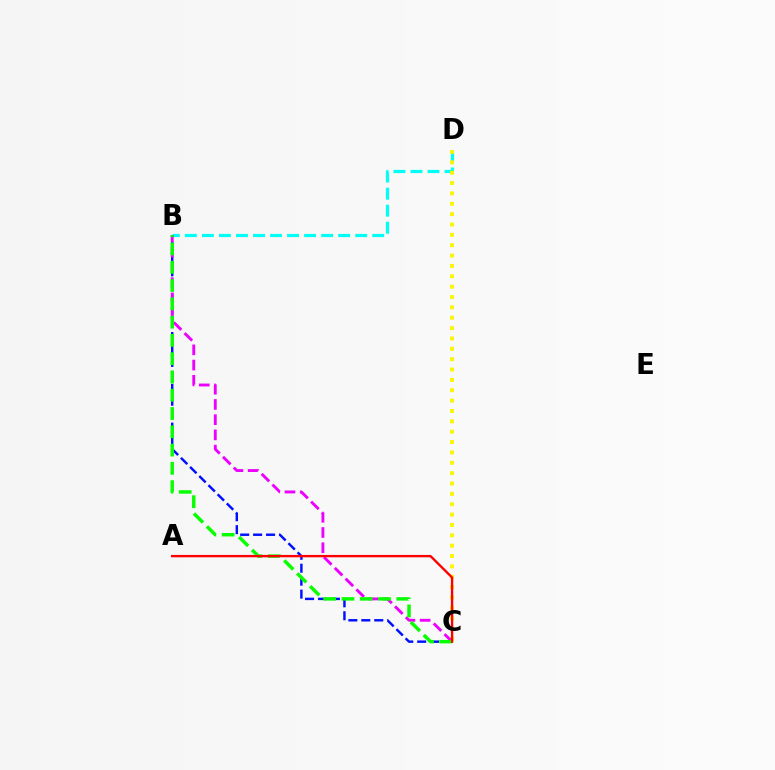{('B', 'D'): [{'color': '#00fff6', 'line_style': 'dashed', 'thickness': 2.31}], ('C', 'D'): [{'color': '#fcf500', 'line_style': 'dotted', 'thickness': 2.81}], ('B', 'C'): [{'color': '#0010ff', 'line_style': 'dashed', 'thickness': 1.76}, {'color': '#ee00ff', 'line_style': 'dashed', 'thickness': 2.07}, {'color': '#08ff00', 'line_style': 'dashed', 'thickness': 2.48}], ('A', 'C'): [{'color': '#ff0000', 'line_style': 'solid', 'thickness': 1.7}]}